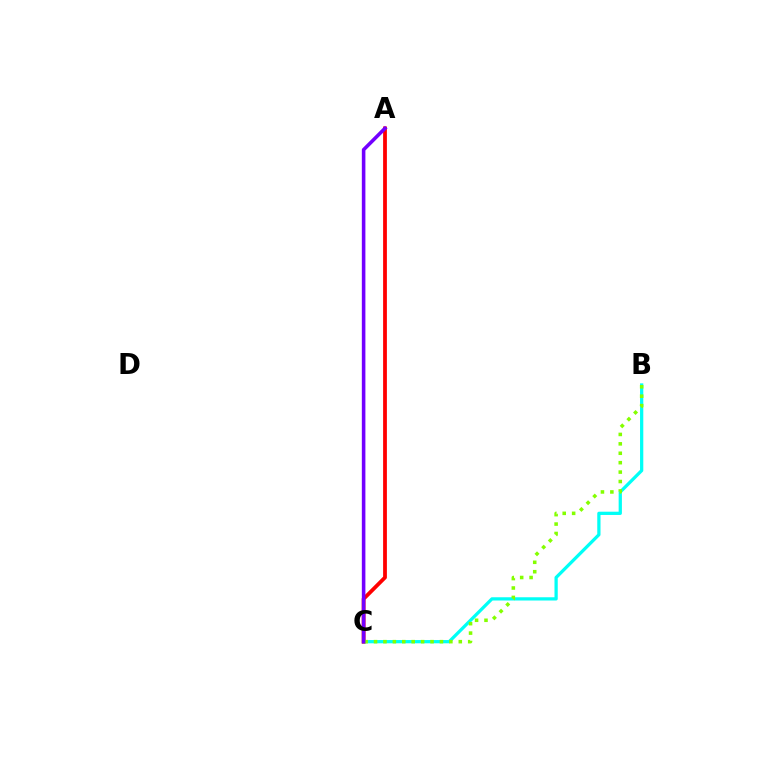{('B', 'C'): [{'color': '#00fff6', 'line_style': 'solid', 'thickness': 2.34}, {'color': '#84ff00', 'line_style': 'dotted', 'thickness': 2.56}], ('A', 'C'): [{'color': '#ff0000', 'line_style': 'solid', 'thickness': 2.72}, {'color': '#7200ff', 'line_style': 'solid', 'thickness': 2.57}]}